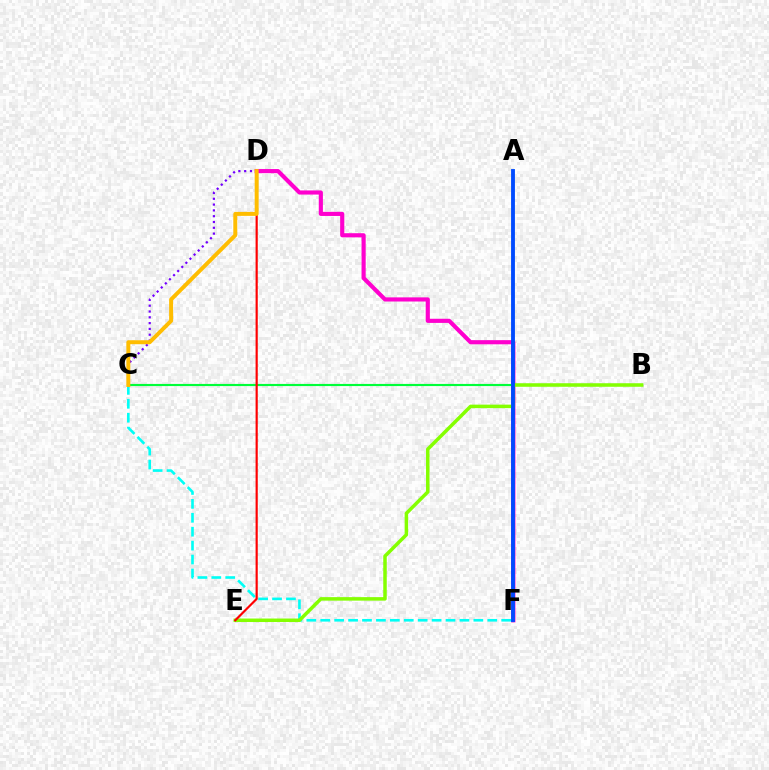{('D', 'F'): [{'color': '#ff00cf', 'line_style': 'solid', 'thickness': 2.98}], ('C', 'F'): [{'color': '#00fff6', 'line_style': 'dashed', 'thickness': 1.89}], ('B', 'C'): [{'color': '#00ff39', 'line_style': 'solid', 'thickness': 1.55}], ('C', 'D'): [{'color': '#7200ff', 'line_style': 'dotted', 'thickness': 1.58}, {'color': '#ffbd00', 'line_style': 'solid', 'thickness': 2.86}], ('B', 'E'): [{'color': '#84ff00', 'line_style': 'solid', 'thickness': 2.52}], ('D', 'E'): [{'color': '#ff0000', 'line_style': 'solid', 'thickness': 1.57}], ('A', 'F'): [{'color': '#004bff', 'line_style': 'solid', 'thickness': 2.77}]}